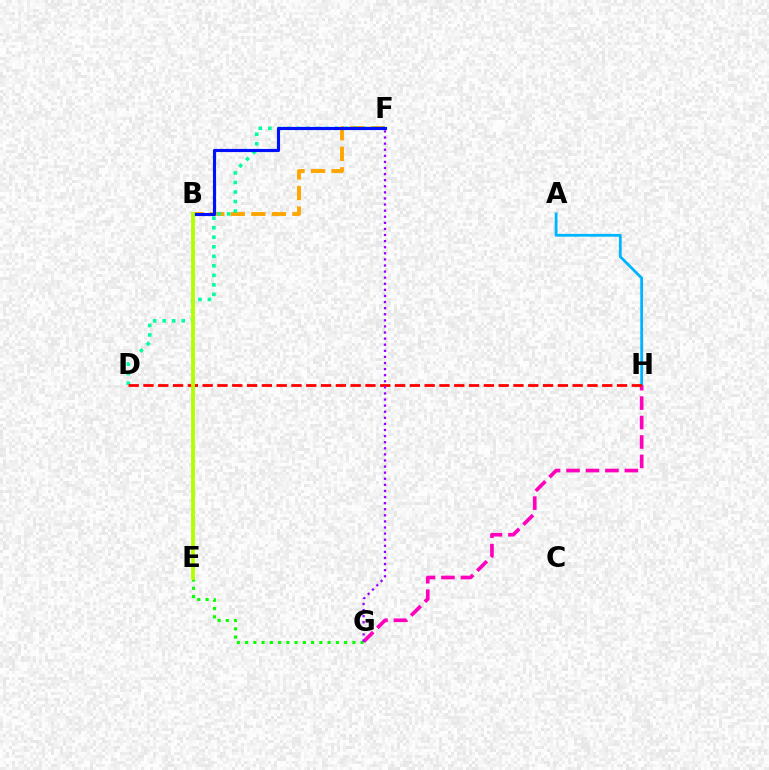{('E', 'G'): [{'color': '#08ff00', 'line_style': 'dotted', 'thickness': 2.24}], ('B', 'F'): [{'color': '#ffa500', 'line_style': 'dashed', 'thickness': 2.79}, {'color': '#0010ff', 'line_style': 'solid', 'thickness': 2.24}], ('A', 'H'): [{'color': '#00b5ff', 'line_style': 'solid', 'thickness': 2.01}], ('G', 'H'): [{'color': '#ff00bd', 'line_style': 'dashed', 'thickness': 2.64}], ('D', 'F'): [{'color': '#00ff9d', 'line_style': 'dotted', 'thickness': 2.59}], ('D', 'H'): [{'color': '#ff0000', 'line_style': 'dashed', 'thickness': 2.01}], ('F', 'G'): [{'color': '#9b00ff', 'line_style': 'dotted', 'thickness': 1.66}], ('B', 'E'): [{'color': '#b3ff00', 'line_style': 'solid', 'thickness': 2.74}]}